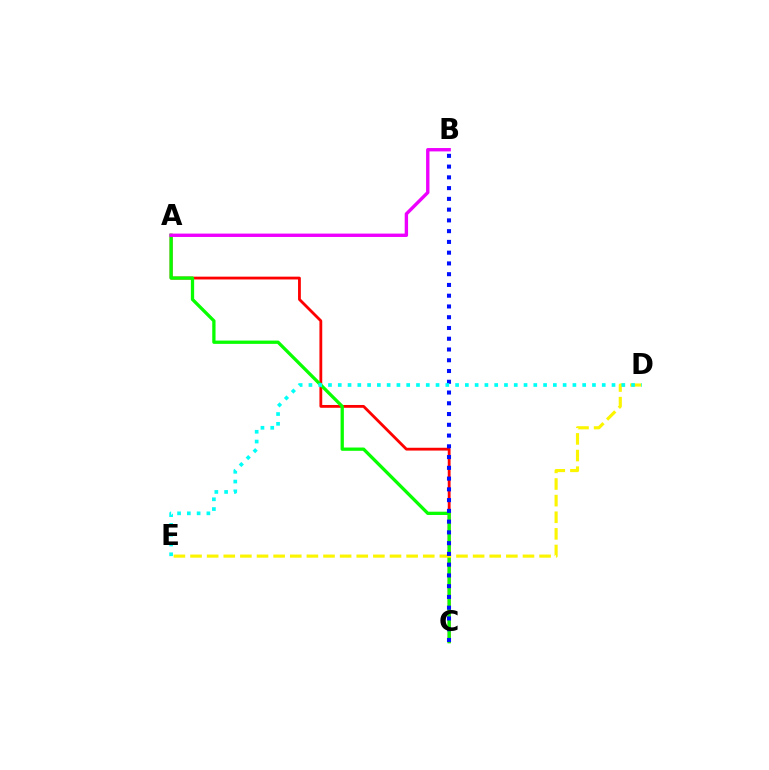{('A', 'C'): [{'color': '#ff0000', 'line_style': 'solid', 'thickness': 2.02}, {'color': '#08ff00', 'line_style': 'solid', 'thickness': 2.37}], ('D', 'E'): [{'color': '#fcf500', 'line_style': 'dashed', 'thickness': 2.26}, {'color': '#00fff6', 'line_style': 'dotted', 'thickness': 2.66}], ('B', 'C'): [{'color': '#0010ff', 'line_style': 'dotted', 'thickness': 2.92}], ('A', 'B'): [{'color': '#ee00ff', 'line_style': 'solid', 'thickness': 2.43}]}